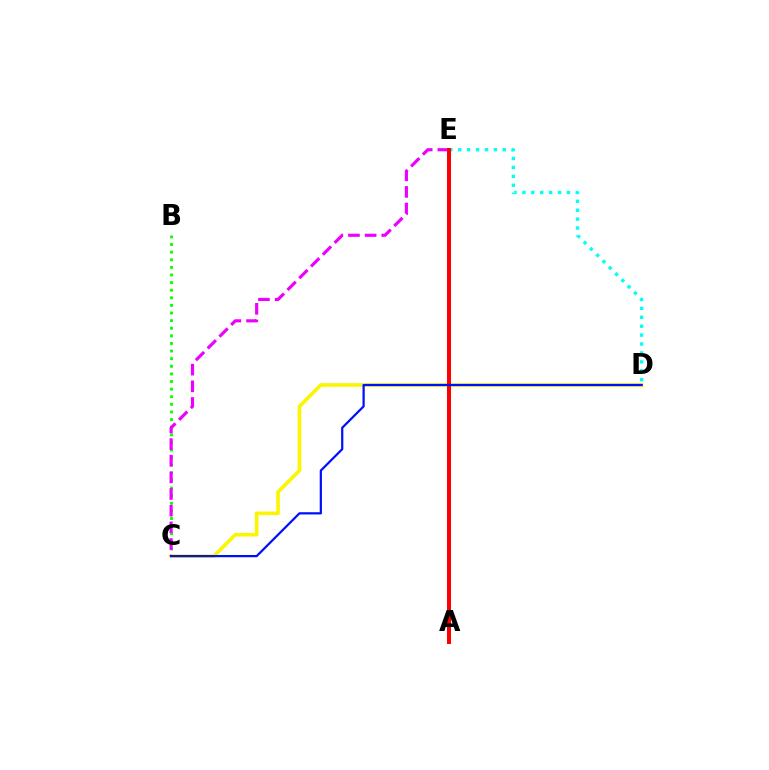{('C', 'D'): [{'color': '#fcf500', 'line_style': 'solid', 'thickness': 2.6}, {'color': '#0010ff', 'line_style': 'solid', 'thickness': 1.61}], ('D', 'E'): [{'color': '#00fff6', 'line_style': 'dotted', 'thickness': 2.42}], ('B', 'C'): [{'color': '#08ff00', 'line_style': 'dotted', 'thickness': 2.07}], ('C', 'E'): [{'color': '#ee00ff', 'line_style': 'dashed', 'thickness': 2.26}], ('A', 'E'): [{'color': '#ff0000', 'line_style': 'solid', 'thickness': 2.88}]}